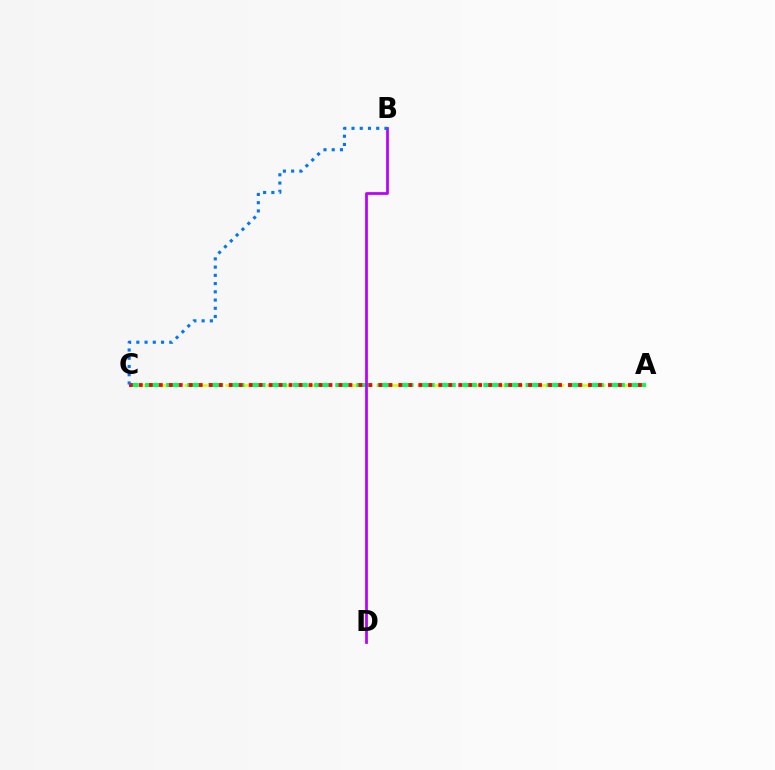{('A', 'C'): [{'color': '#d1ff00', 'line_style': 'dashed', 'thickness': 1.86}, {'color': '#00ff5c', 'line_style': 'dashed', 'thickness': 2.87}, {'color': '#ff0000', 'line_style': 'dotted', 'thickness': 2.71}], ('B', 'D'): [{'color': '#b900ff', 'line_style': 'solid', 'thickness': 1.98}], ('B', 'C'): [{'color': '#0074ff', 'line_style': 'dotted', 'thickness': 2.24}]}